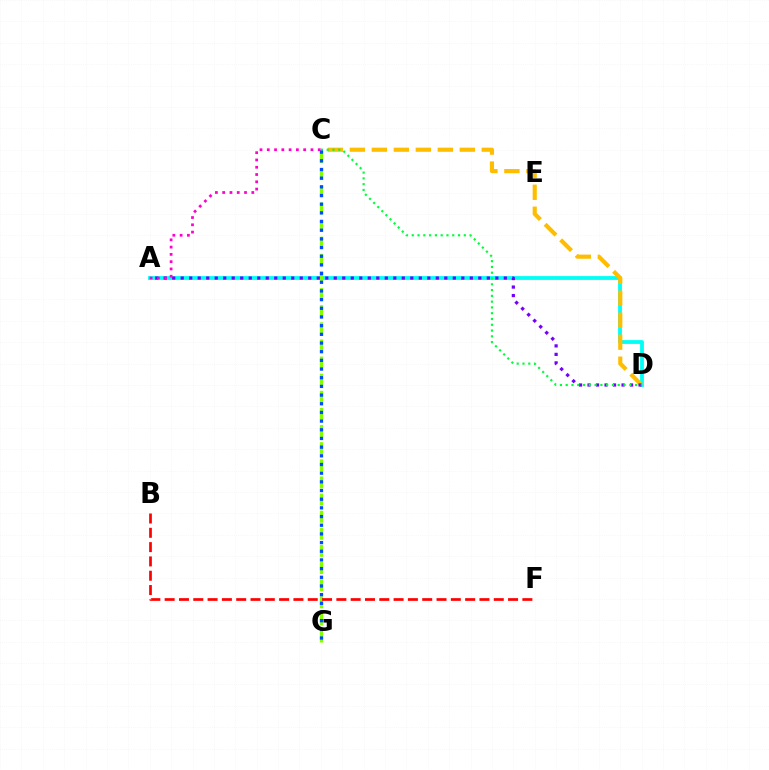{('A', 'D'): [{'color': '#00fff6', 'line_style': 'solid', 'thickness': 2.74}, {'color': '#7200ff', 'line_style': 'dotted', 'thickness': 2.31}], ('C', 'G'): [{'color': '#84ff00', 'line_style': 'dashed', 'thickness': 2.33}, {'color': '#004bff', 'line_style': 'dotted', 'thickness': 2.36}], ('C', 'D'): [{'color': '#ffbd00', 'line_style': 'dashed', 'thickness': 2.99}, {'color': '#00ff39', 'line_style': 'dotted', 'thickness': 1.57}], ('A', 'C'): [{'color': '#ff00cf', 'line_style': 'dotted', 'thickness': 1.98}], ('B', 'F'): [{'color': '#ff0000', 'line_style': 'dashed', 'thickness': 1.94}]}